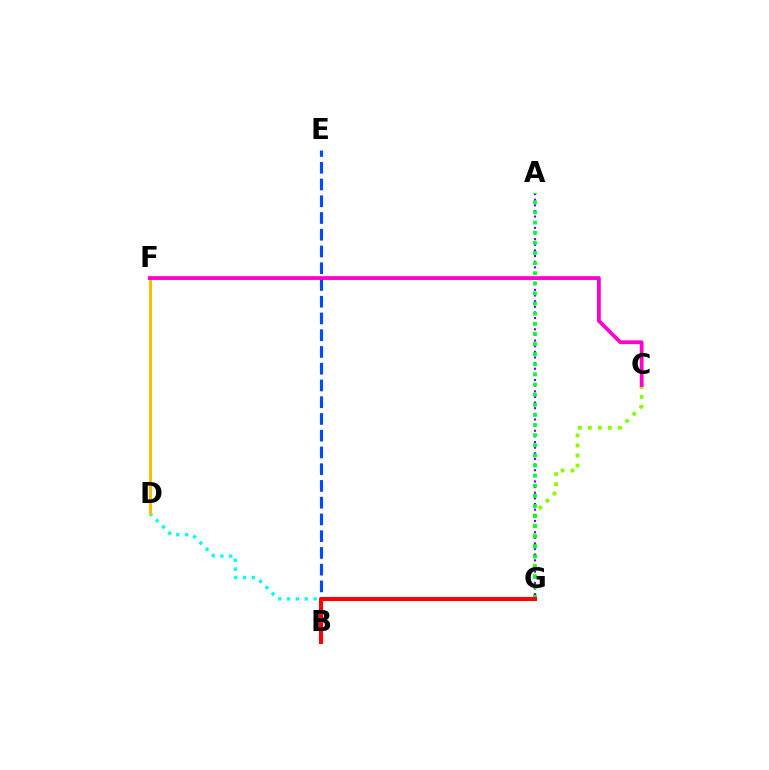{('B', 'E'): [{'color': '#004bff', 'line_style': 'dashed', 'thickness': 2.28}], ('B', 'D'): [{'color': '#00fff6', 'line_style': 'dotted', 'thickness': 2.4}], ('C', 'G'): [{'color': '#84ff00', 'line_style': 'dotted', 'thickness': 2.72}], ('A', 'G'): [{'color': '#7200ff', 'line_style': 'dotted', 'thickness': 1.53}, {'color': '#00ff39', 'line_style': 'dotted', 'thickness': 2.75}], ('B', 'G'): [{'color': '#ff0000', 'line_style': 'solid', 'thickness': 2.93}], ('D', 'F'): [{'color': '#ffbd00', 'line_style': 'solid', 'thickness': 2.2}], ('C', 'F'): [{'color': '#ff00cf', 'line_style': 'solid', 'thickness': 2.73}]}